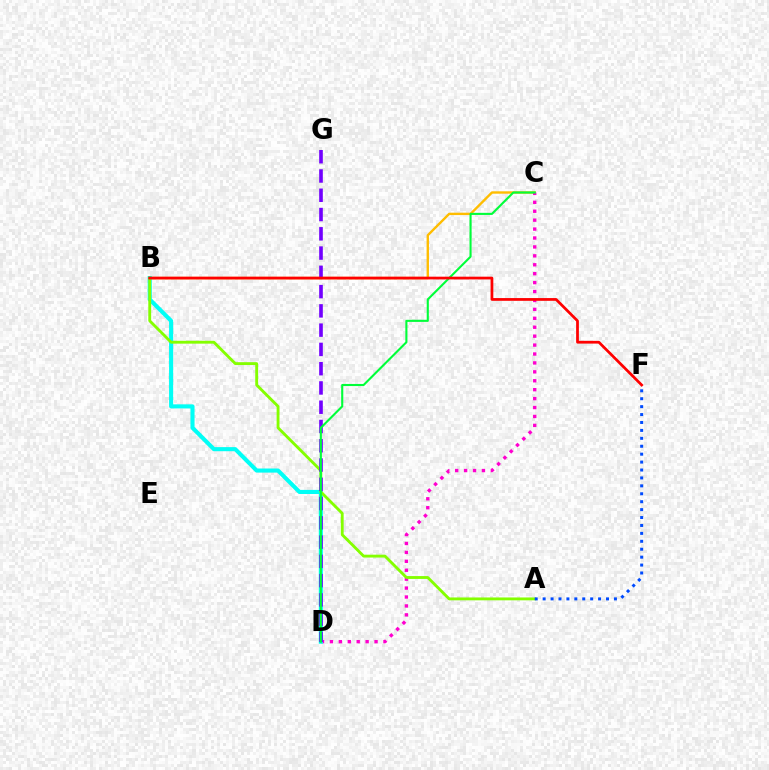{('B', 'C'): [{'color': '#ffbd00', 'line_style': 'solid', 'thickness': 1.71}], ('C', 'D'): [{'color': '#ff00cf', 'line_style': 'dotted', 'thickness': 2.42}, {'color': '#00ff39', 'line_style': 'solid', 'thickness': 1.52}], ('B', 'D'): [{'color': '#00fff6', 'line_style': 'solid', 'thickness': 2.95}], ('A', 'B'): [{'color': '#84ff00', 'line_style': 'solid', 'thickness': 2.05}], ('D', 'G'): [{'color': '#7200ff', 'line_style': 'dashed', 'thickness': 2.62}], ('A', 'F'): [{'color': '#004bff', 'line_style': 'dotted', 'thickness': 2.15}], ('B', 'F'): [{'color': '#ff0000', 'line_style': 'solid', 'thickness': 1.98}]}